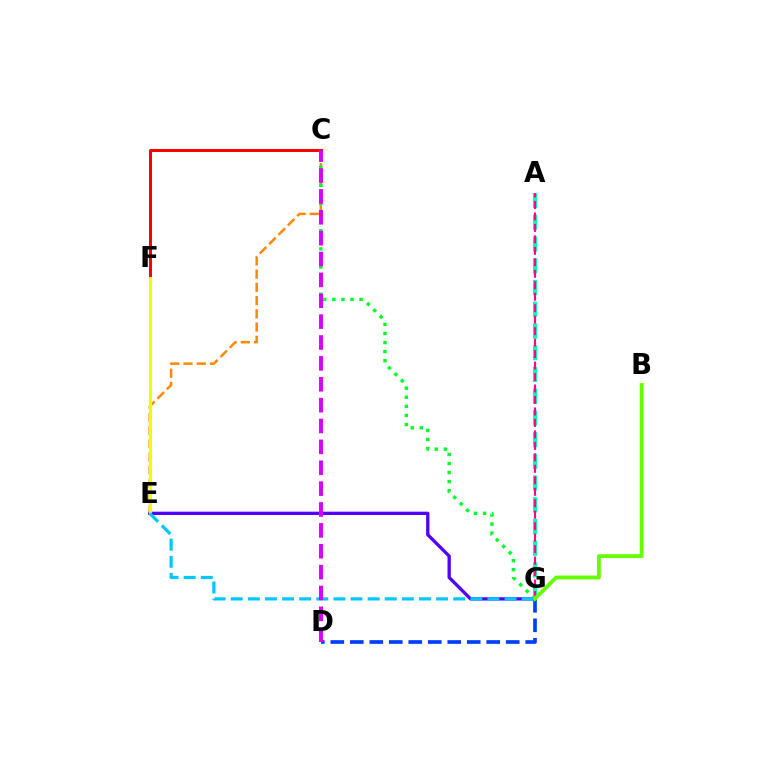{('A', 'G'): [{'color': '#00ffaf', 'line_style': 'dashed', 'thickness': 2.95}, {'color': '#ff00a0', 'line_style': 'dashed', 'thickness': 1.56}], ('D', 'G'): [{'color': '#003fff', 'line_style': 'dashed', 'thickness': 2.65}], ('E', 'G'): [{'color': '#4f00ff', 'line_style': 'solid', 'thickness': 2.38}, {'color': '#00c7ff', 'line_style': 'dashed', 'thickness': 2.33}], ('C', 'E'): [{'color': '#ff8800', 'line_style': 'dashed', 'thickness': 1.8}], ('C', 'G'): [{'color': '#00ff27', 'line_style': 'dotted', 'thickness': 2.47}], ('B', 'G'): [{'color': '#66ff00', 'line_style': 'solid', 'thickness': 2.78}], ('C', 'F'): [{'color': '#ff0000', 'line_style': 'solid', 'thickness': 2.16}], ('E', 'F'): [{'color': '#eeff00', 'line_style': 'solid', 'thickness': 2.21}], ('C', 'D'): [{'color': '#d600ff', 'line_style': 'dashed', 'thickness': 2.84}]}